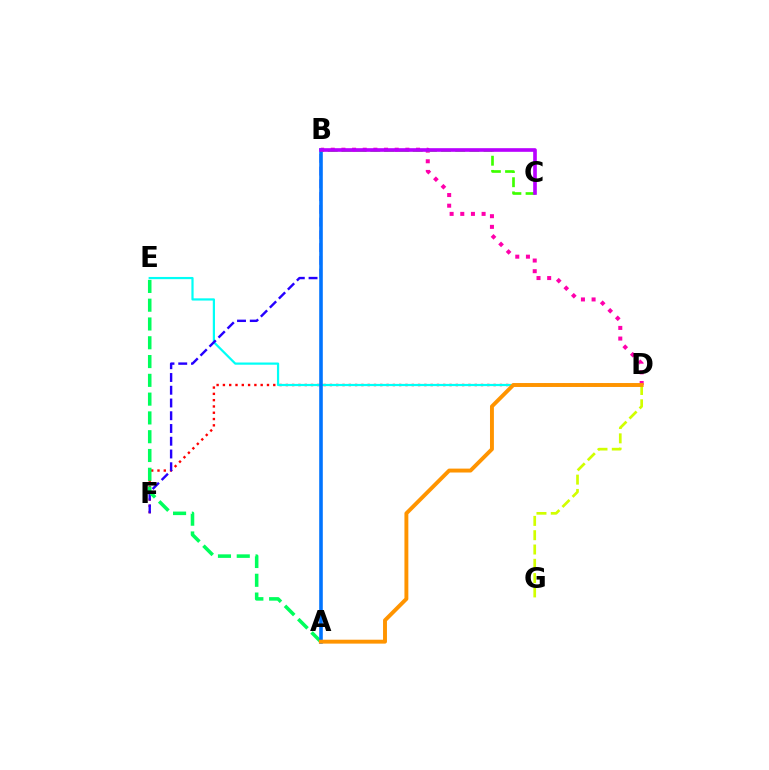{('D', 'G'): [{'color': '#d1ff00', 'line_style': 'dashed', 'thickness': 1.94}], ('D', 'F'): [{'color': '#ff0000', 'line_style': 'dotted', 'thickness': 1.71}], ('B', 'D'): [{'color': '#ff00ac', 'line_style': 'dotted', 'thickness': 2.9}], ('D', 'E'): [{'color': '#00fff6', 'line_style': 'solid', 'thickness': 1.59}], ('B', 'F'): [{'color': '#2500ff', 'line_style': 'dashed', 'thickness': 1.73}], ('A', 'E'): [{'color': '#00ff5c', 'line_style': 'dashed', 'thickness': 2.55}], ('A', 'B'): [{'color': '#0074ff', 'line_style': 'solid', 'thickness': 2.58}], ('B', 'C'): [{'color': '#3dff00', 'line_style': 'dashed', 'thickness': 1.92}, {'color': '#b900ff', 'line_style': 'solid', 'thickness': 2.62}], ('A', 'D'): [{'color': '#ff9400', 'line_style': 'solid', 'thickness': 2.82}]}